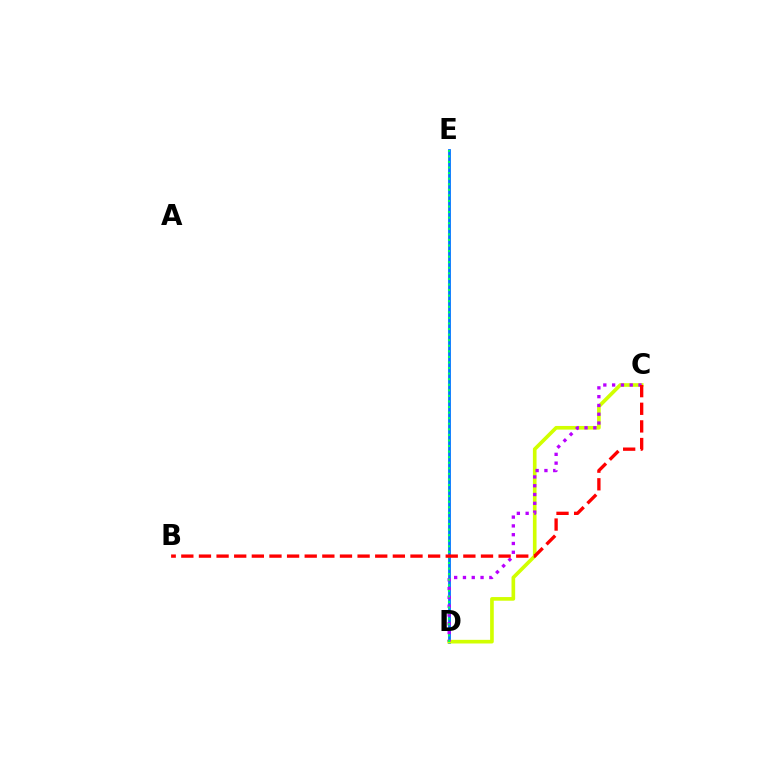{('D', 'E'): [{'color': '#0074ff', 'line_style': 'solid', 'thickness': 2.01}, {'color': '#00ff5c', 'line_style': 'dotted', 'thickness': 1.51}], ('C', 'D'): [{'color': '#d1ff00', 'line_style': 'solid', 'thickness': 2.63}, {'color': '#b900ff', 'line_style': 'dotted', 'thickness': 2.39}], ('B', 'C'): [{'color': '#ff0000', 'line_style': 'dashed', 'thickness': 2.39}]}